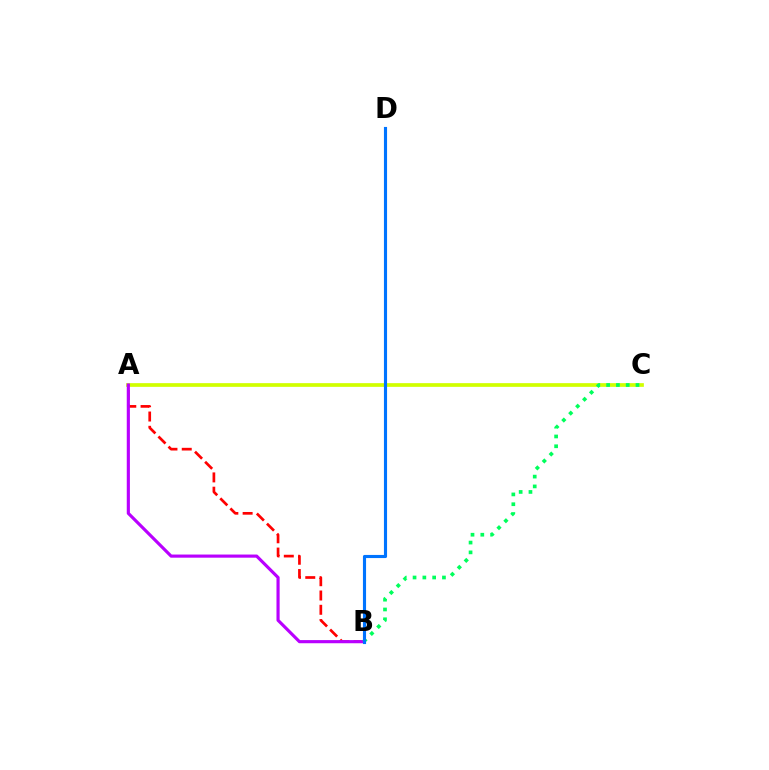{('A', 'C'): [{'color': '#d1ff00', 'line_style': 'solid', 'thickness': 2.67}], ('A', 'B'): [{'color': '#ff0000', 'line_style': 'dashed', 'thickness': 1.94}, {'color': '#b900ff', 'line_style': 'solid', 'thickness': 2.27}], ('B', 'C'): [{'color': '#00ff5c', 'line_style': 'dotted', 'thickness': 2.66}], ('B', 'D'): [{'color': '#0074ff', 'line_style': 'solid', 'thickness': 2.25}]}